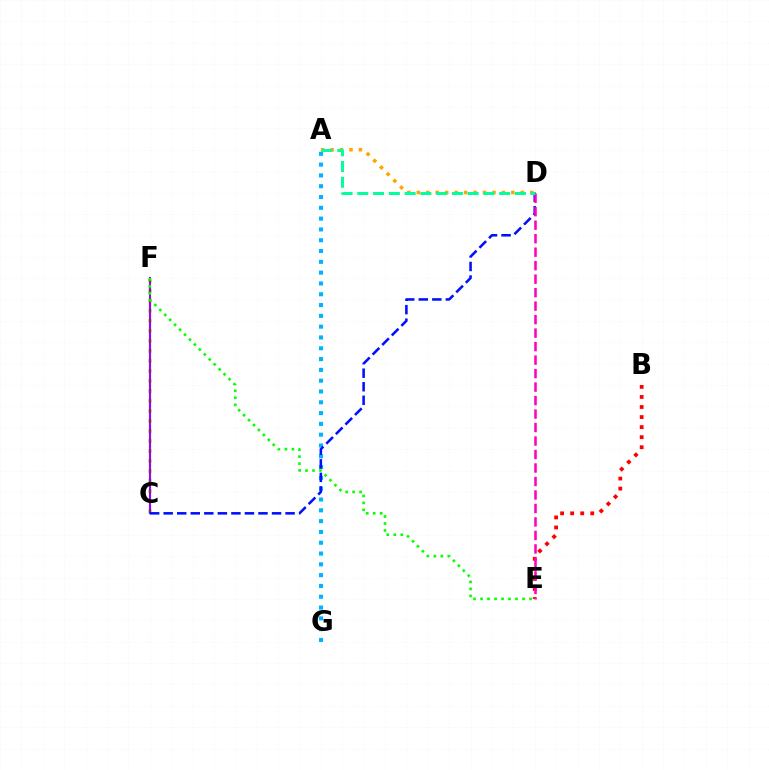{('C', 'F'): [{'color': '#b3ff00', 'line_style': 'dotted', 'thickness': 2.72}, {'color': '#9b00ff', 'line_style': 'solid', 'thickness': 1.53}], ('A', 'G'): [{'color': '#00b5ff', 'line_style': 'dotted', 'thickness': 2.94}], ('A', 'D'): [{'color': '#ffa500', 'line_style': 'dotted', 'thickness': 2.57}, {'color': '#00ff9d', 'line_style': 'dashed', 'thickness': 2.14}], ('C', 'D'): [{'color': '#0010ff', 'line_style': 'dashed', 'thickness': 1.84}], ('B', 'E'): [{'color': '#ff0000', 'line_style': 'dotted', 'thickness': 2.73}], ('D', 'E'): [{'color': '#ff00bd', 'line_style': 'dashed', 'thickness': 1.83}], ('E', 'F'): [{'color': '#08ff00', 'line_style': 'dotted', 'thickness': 1.9}]}